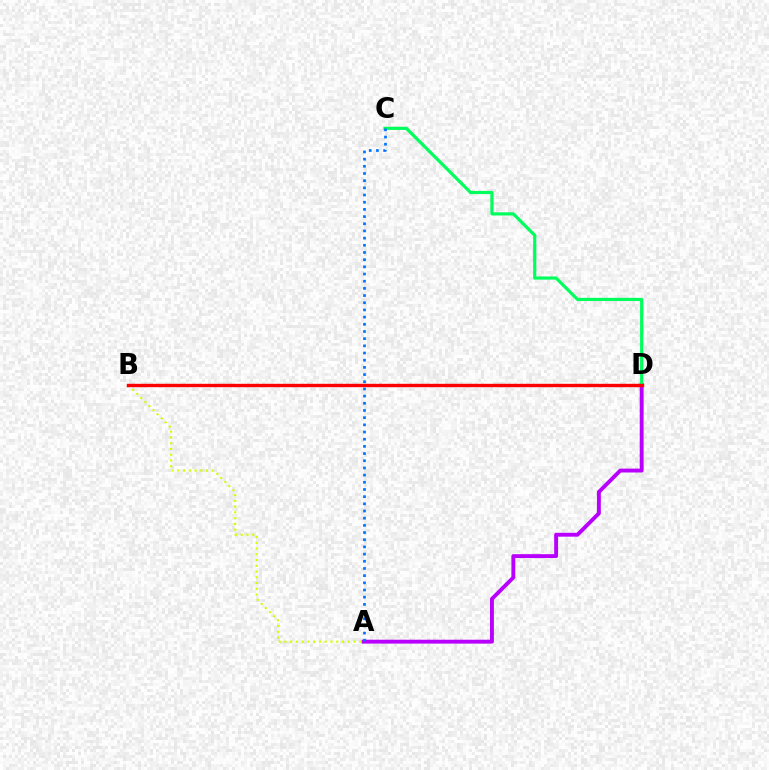{('A', 'D'): [{'color': '#b900ff', 'line_style': 'solid', 'thickness': 2.8}], ('A', 'B'): [{'color': '#d1ff00', 'line_style': 'dotted', 'thickness': 1.56}], ('C', 'D'): [{'color': '#00ff5c', 'line_style': 'solid', 'thickness': 2.3}], ('A', 'C'): [{'color': '#0074ff', 'line_style': 'dotted', 'thickness': 1.95}], ('B', 'D'): [{'color': '#ff0000', 'line_style': 'solid', 'thickness': 2.44}]}